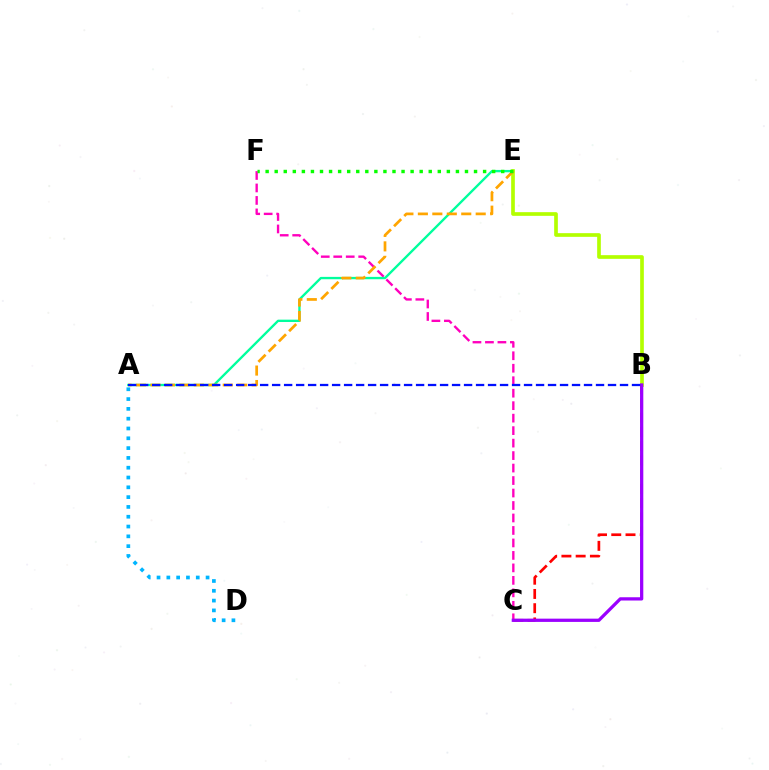{('C', 'F'): [{'color': '#ff00bd', 'line_style': 'dashed', 'thickness': 1.7}], ('A', 'E'): [{'color': '#00ff9d', 'line_style': 'solid', 'thickness': 1.69}, {'color': '#ffa500', 'line_style': 'dashed', 'thickness': 1.96}], ('B', 'C'): [{'color': '#ff0000', 'line_style': 'dashed', 'thickness': 1.94}, {'color': '#9b00ff', 'line_style': 'solid', 'thickness': 2.35}], ('B', 'E'): [{'color': '#b3ff00', 'line_style': 'solid', 'thickness': 2.65}], ('A', 'D'): [{'color': '#00b5ff', 'line_style': 'dotted', 'thickness': 2.66}], ('E', 'F'): [{'color': '#08ff00', 'line_style': 'dotted', 'thickness': 2.46}], ('A', 'B'): [{'color': '#0010ff', 'line_style': 'dashed', 'thickness': 1.63}]}